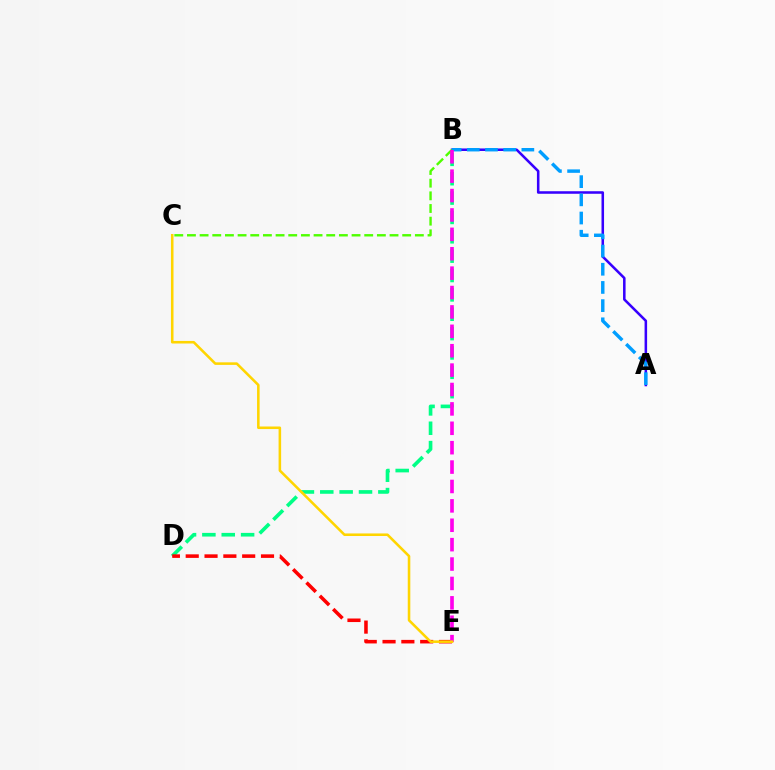{('B', 'D'): [{'color': '#00ff86', 'line_style': 'dashed', 'thickness': 2.63}], ('A', 'B'): [{'color': '#3700ff', 'line_style': 'solid', 'thickness': 1.83}, {'color': '#009eff', 'line_style': 'dashed', 'thickness': 2.47}], ('D', 'E'): [{'color': '#ff0000', 'line_style': 'dashed', 'thickness': 2.56}], ('B', 'C'): [{'color': '#4fff00', 'line_style': 'dashed', 'thickness': 1.72}], ('B', 'E'): [{'color': '#ff00ed', 'line_style': 'dashed', 'thickness': 2.63}], ('C', 'E'): [{'color': '#ffd500', 'line_style': 'solid', 'thickness': 1.84}]}